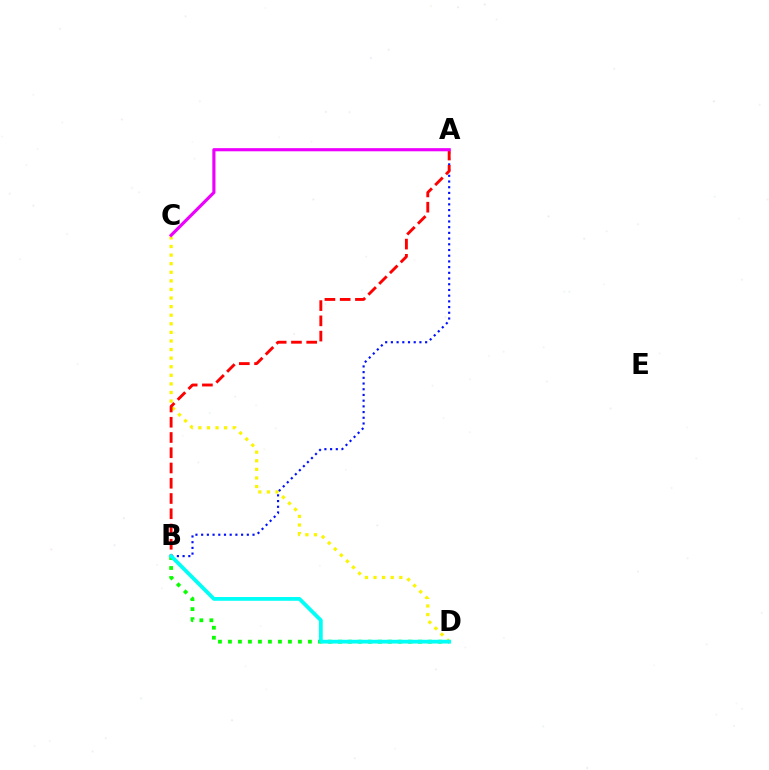{('C', 'D'): [{'color': '#fcf500', 'line_style': 'dotted', 'thickness': 2.33}], ('A', 'B'): [{'color': '#0010ff', 'line_style': 'dotted', 'thickness': 1.55}, {'color': '#ff0000', 'line_style': 'dashed', 'thickness': 2.07}], ('A', 'C'): [{'color': '#ee00ff', 'line_style': 'solid', 'thickness': 2.26}], ('B', 'D'): [{'color': '#08ff00', 'line_style': 'dotted', 'thickness': 2.72}, {'color': '#00fff6', 'line_style': 'solid', 'thickness': 2.72}]}